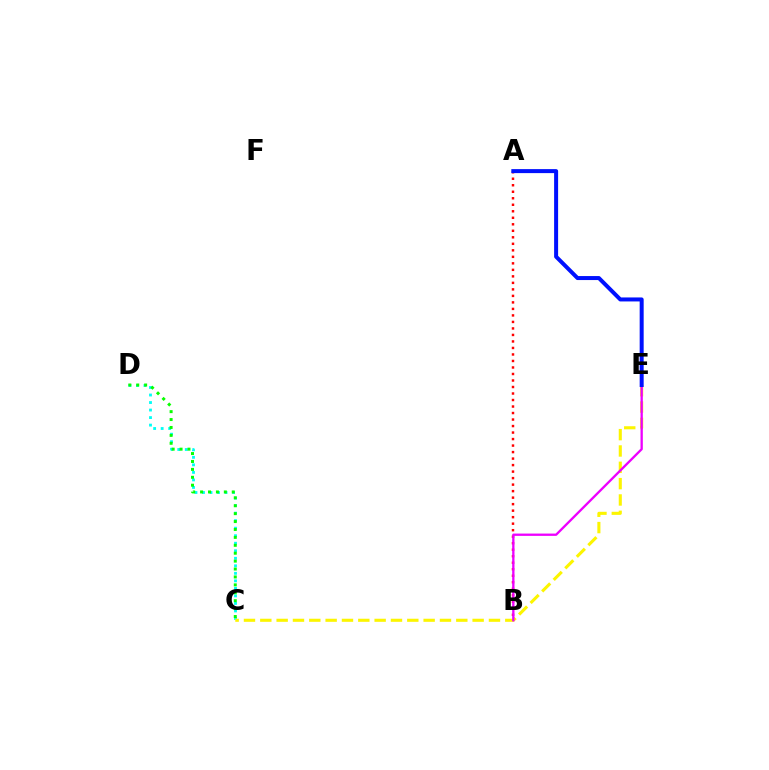{('C', 'D'): [{'color': '#00fff6', 'line_style': 'dotted', 'thickness': 2.04}, {'color': '#08ff00', 'line_style': 'dotted', 'thickness': 2.15}], ('C', 'E'): [{'color': '#fcf500', 'line_style': 'dashed', 'thickness': 2.22}], ('A', 'B'): [{'color': '#ff0000', 'line_style': 'dotted', 'thickness': 1.77}], ('B', 'E'): [{'color': '#ee00ff', 'line_style': 'solid', 'thickness': 1.67}], ('A', 'E'): [{'color': '#0010ff', 'line_style': 'solid', 'thickness': 2.88}]}